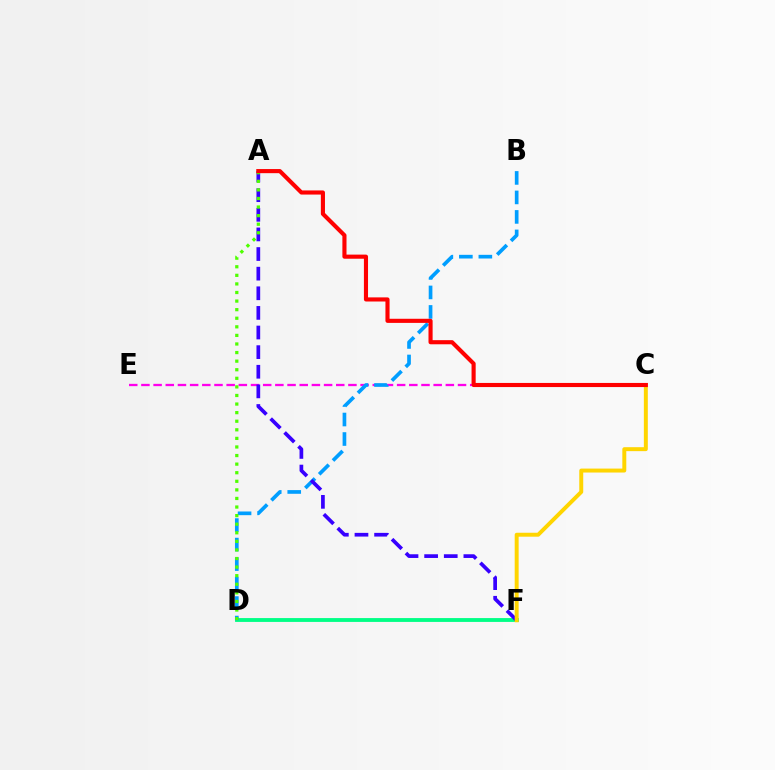{('C', 'E'): [{'color': '#ff00ed', 'line_style': 'dashed', 'thickness': 1.65}], ('D', 'F'): [{'color': '#00ff86', 'line_style': 'solid', 'thickness': 2.77}], ('B', 'D'): [{'color': '#009eff', 'line_style': 'dashed', 'thickness': 2.65}], ('A', 'F'): [{'color': '#3700ff', 'line_style': 'dashed', 'thickness': 2.67}], ('A', 'D'): [{'color': '#4fff00', 'line_style': 'dotted', 'thickness': 2.33}], ('C', 'F'): [{'color': '#ffd500', 'line_style': 'solid', 'thickness': 2.84}], ('A', 'C'): [{'color': '#ff0000', 'line_style': 'solid', 'thickness': 2.96}]}